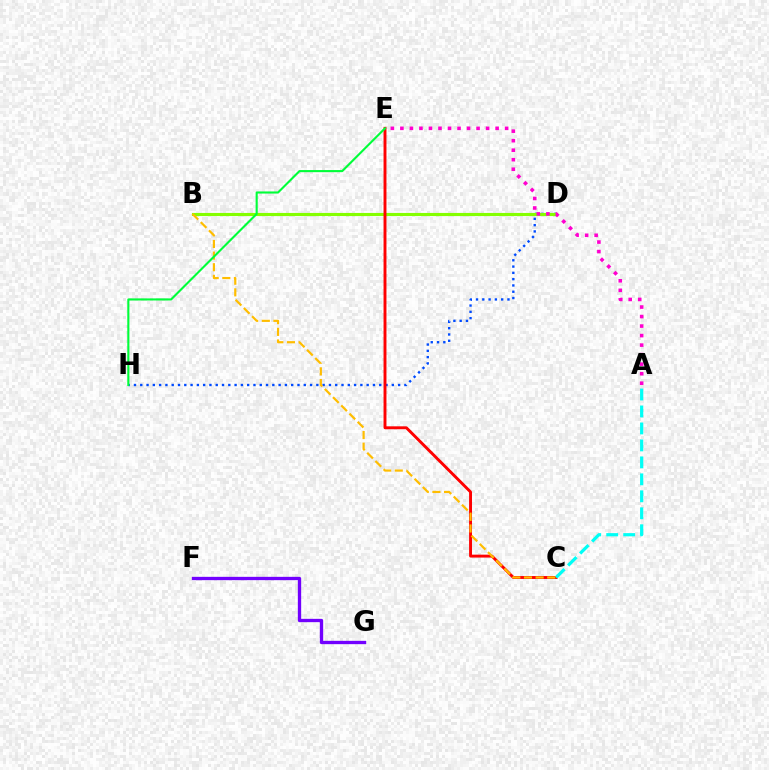{('D', 'H'): [{'color': '#004bff', 'line_style': 'dotted', 'thickness': 1.71}], ('B', 'D'): [{'color': '#84ff00', 'line_style': 'solid', 'thickness': 2.25}], ('A', 'E'): [{'color': '#ff00cf', 'line_style': 'dotted', 'thickness': 2.59}], ('C', 'E'): [{'color': '#ff0000', 'line_style': 'solid', 'thickness': 2.1}], ('A', 'C'): [{'color': '#00fff6', 'line_style': 'dashed', 'thickness': 2.31}], ('B', 'C'): [{'color': '#ffbd00', 'line_style': 'dashed', 'thickness': 1.58}], ('F', 'G'): [{'color': '#7200ff', 'line_style': 'solid', 'thickness': 2.39}], ('E', 'H'): [{'color': '#00ff39', 'line_style': 'solid', 'thickness': 1.52}]}